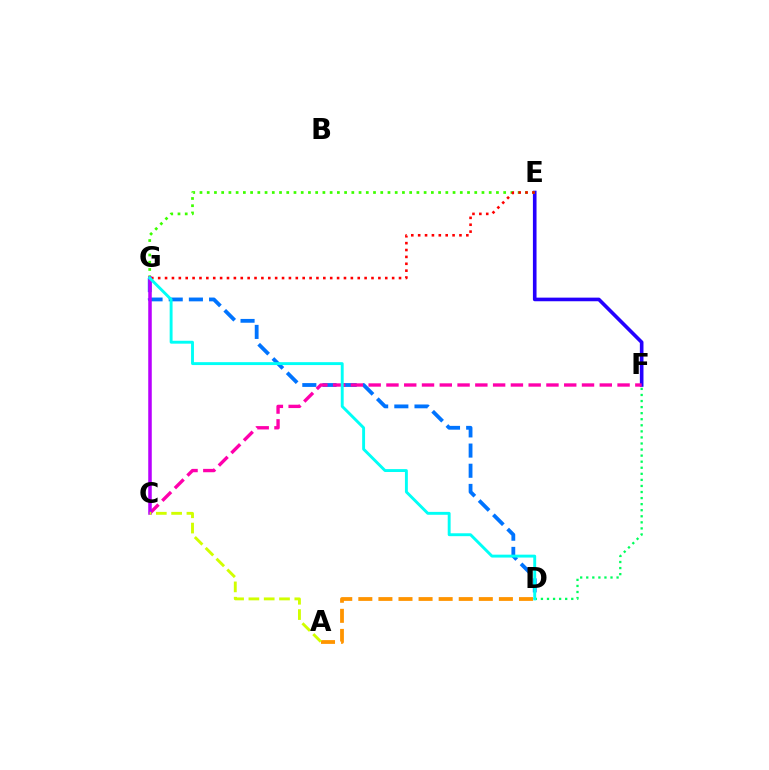{('E', 'F'): [{'color': '#2500ff', 'line_style': 'solid', 'thickness': 2.61}], ('D', 'G'): [{'color': '#0074ff', 'line_style': 'dashed', 'thickness': 2.74}, {'color': '#00fff6', 'line_style': 'solid', 'thickness': 2.09}], ('C', 'F'): [{'color': '#ff00ac', 'line_style': 'dashed', 'thickness': 2.42}], ('E', 'G'): [{'color': '#3dff00', 'line_style': 'dotted', 'thickness': 1.96}, {'color': '#ff0000', 'line_style': 'dotted', 'thickness': 1.87}], ('D', 'F'): [{'color': '#00ff5c', 'line_style': 'dotted', 'thickness': 1.65}], ('C', 'G'): [{'color': '#b900ff', 'line_style': 'solid', 'thickness': 2.54}], ('A', 'D'): [{'color': '#ff9400', 'line_style': 'dashed', 'thickness': 2.73}], ('A', 'C'): [{'color': '#d1ff00', 'line_style': 'dashed', 'thickness': 2.08}]}